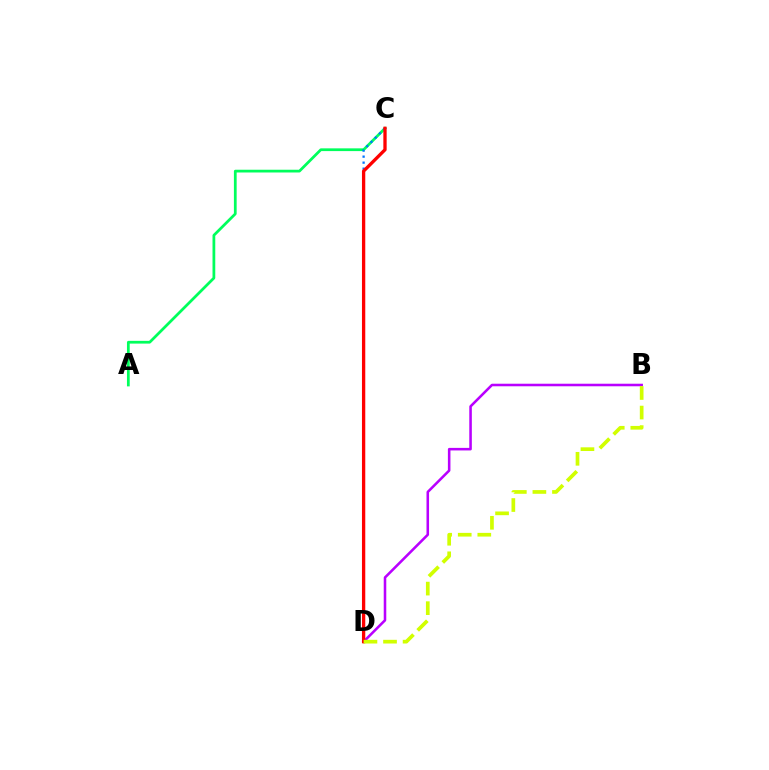{('A', 'C'): [{'color': '#00ff5c', 'line_style': 'solid', 'thickness': 1.98}], ('B', 'D'): [{'color': '#b900ff', 'line_style': 'solid', 'thickness': 1.84}, {'color': '#d1ff00', 'line_style': 'dashed', 'thickness': 2.66}], ('C', 'D'): [{'color': '#0074ff', 'line_style': 'dotted', 'thickness': 1.63}, {'color': '#ff0000', 'line_style': 'solid', 'thickness': 2.38}]}